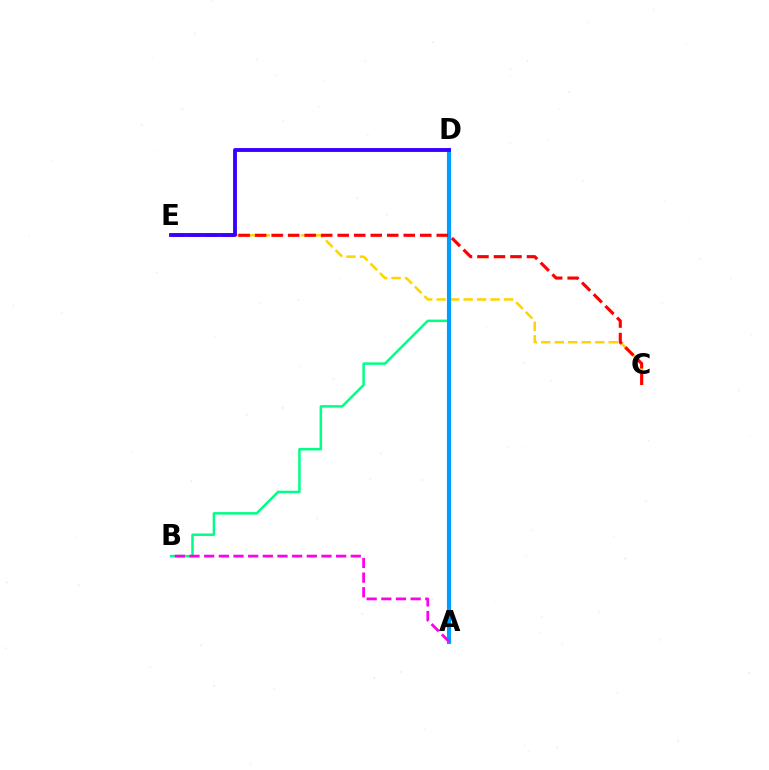{('A', 'D'): [{'color': '#4fff00', 'line_style': 'dotted', 'thickness': 2.6}, {'color': '#009eff', 'line_style': 'solid', 'thickness': 2.98}], ('C', 'E'): [{'color': '#ffd500', 'line_style': 'dashed', 'thickness': 1.83}, {'color': '#ff0000', 'line_style': 'dashed', 'thickness': 2.24}], ('B', 'D'): [{'color': '#00ff86', 'line_style': 'solid', 'thickness': 1.8}], ('A', 'B'): [{'color': '#ff00ed', 'line_style': 'dashed', 'thickness': 1.99}], ('D', 'E'): [{'color': '#3700ff', 'line_style': 'solid', 'thickness': 2.78}]}